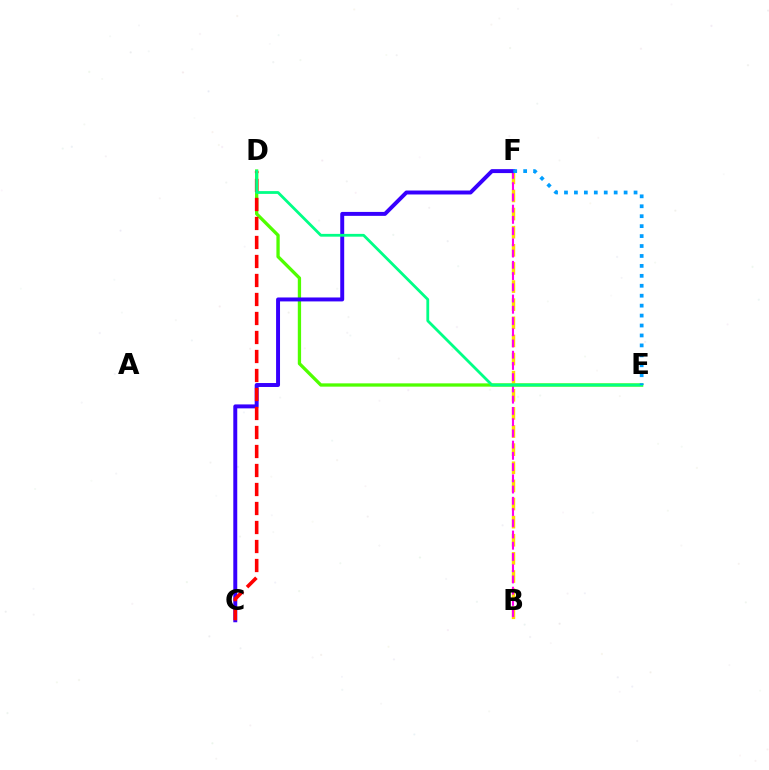{('B', 'F'): [{'color': '#ffd500', 'line_style': 'dashed', 'thickness': 2.46}, {'color': '#ff00ed', 'line_style': 'dashed', 'thickness': 1.53}], ('D', 'E'): [{'color': '#4fff00', 'line_style': 'solid', 'thickness': 2.37}, {'color': '#00ff86', 'line_style': 'solid', 'thickness': 2.01}], ('C', 'F'): [{'color': '#3700ff', 'line_style': 'solid', 'thickness': 2.84}], ('C', 'D'): [{'color': '#ff0000', 'line_style': 'dashed', 'thickness': 2.58}], ('E', 'F'): [{'color': '#009eff', 'line_style': 'dotted', 'thickness': 2.7}]}